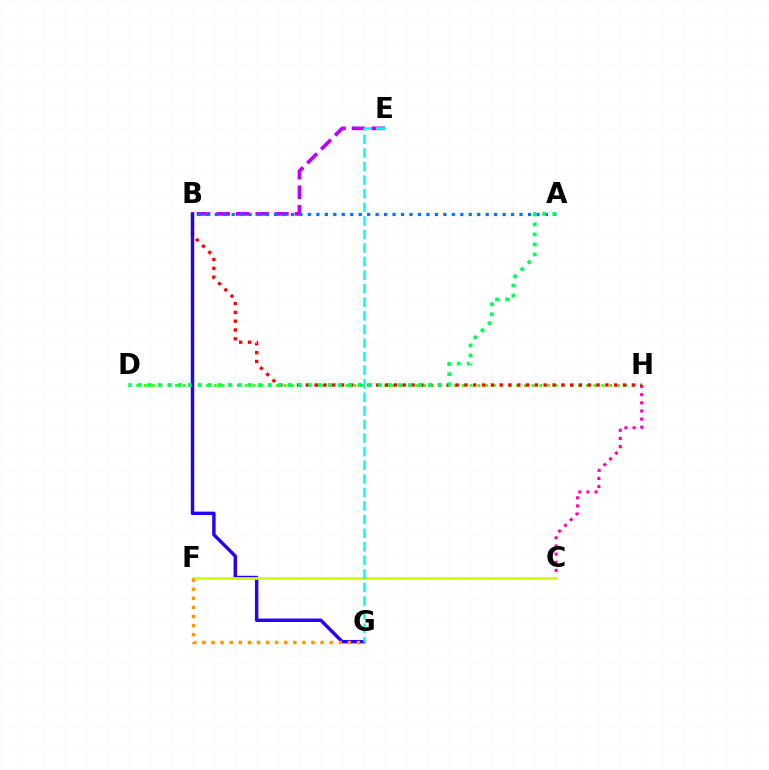{('D', 'H'): [{'color': '#3dff00', 'line_style': 'dotted', 'thickness': 2.11}], ('B', 'E'): [{'color': '#b900ff', 'line_style': 'dashed', 'thickness': 2.66}], ('C', 'H'): [{'color': '#ff00ac', 'line_style': 'dotted', 'thickness': 2.21}], ('B', 'H'): [{'color': '#ff0000', 'line_style': 'dotted', 'thickness': 2.39}], ('B', 'G'): [{'color': '#2500ff', 'line_style': 'solid', 'thickness': 2.46}], ('A', 'B'): [{'color': '#0074ff', 'line_style': 'dotted', 'thickness': 2.3}], ('C', 'F'): [{'color': '#d1ff00', 'line_style': 'solid', 'thickness': 1.98}], ('F', 'G'): [{'color': '#ff9400', 'line_style': 'dotted', 'thickness': 2.47}], ('E', 'G'): [{'color': '#00fff6', 'line_style': 'dashed', 'thickness': 1.84}], ('A', 'D'): [{'color': '#00ff5c', 'line_style': 'dotted', 'thickness': 2.72}]}